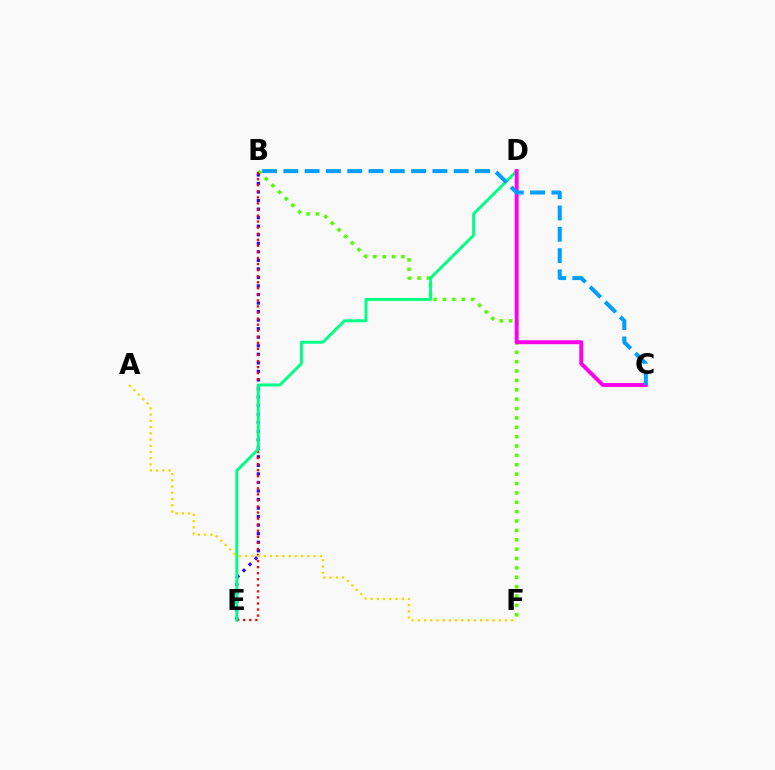{('B', 'F'): [{'color': '#4fff00', 'line_style': 'dotted', 'thickness': 2.55}], ('B', 'E'): [{'color': '#3700ff', 'line_style': 'dotted', 'thickness': 2.32}, {'color': '#ff0000', 'line_style': 'dotted', 'thickness': 1.65}], ('D', 'E'): [{'color': '#00ff86', 'line_style': 'solid', 'thickness': 2.12}], ('C', 'D'): [{'color': '#ff00ed', 'line_style': 'solid', 'thickness': 2.82}], ('A', 'F'): [{'color': '#ffd500', 'line_style': 'dotted', 'thickness': 1.69}], ('B', 'C'): [{'color': '#009eff', 'line_style': 'dashed', 'thickness': 2.89}]}